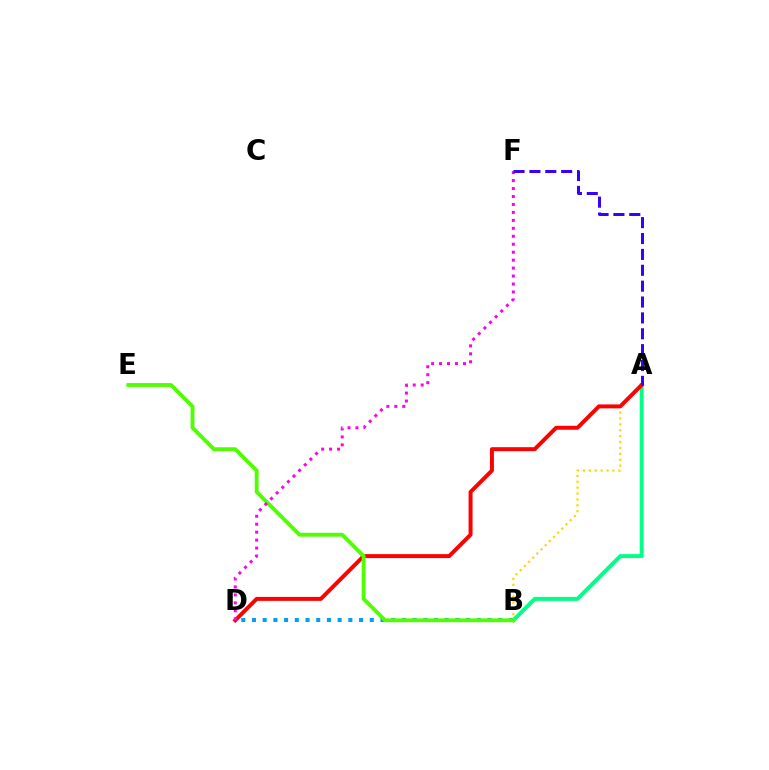{('A', 'B'): [{'color': '#ffd500', 'line_style': 'dotted', 'thickness': 1.6}, {'color': '#00ff86', 'line_style': 'solid', 'thickness': 2.84}], ('A', 'D'): [{'color': '#ff0000', 'line_style': 'solid', 'thickness': 2.85}], ('B', 'D'): [{'color': '#009eff', 'line_style': 'dotted', 'thickness': 2.91}], ('B', 'E'): [{'color': '#4fff00', 'line_style': 'solid', 'thickness': 2.76}], ('D', 'F'): [{'color': '#ff00ed', 'line_style': 'dotted', 'thickness': 2.16}], ('A', 'F'): [{'color': '#3700ff', 'line_style': 'dashed', 'thickness': 2.16}]}